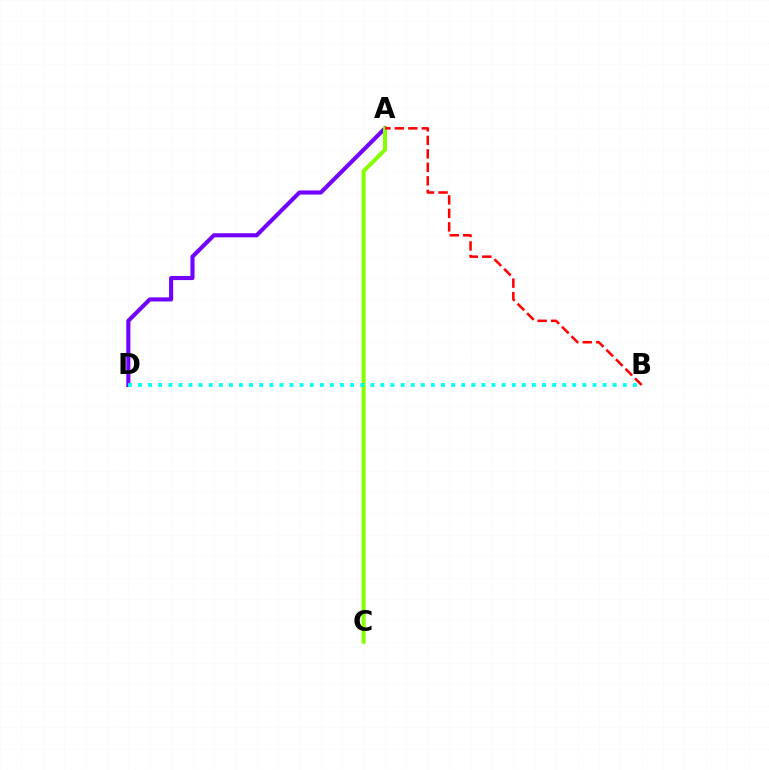{('A', 'D'): [{'color': '#7200ff', 'line_style': 'solid', 'thickness': 2.94}], ('A', 'C'): [{'color': '#84ff00', 'line_style': 'solid', 'thickness': 2.88}], ('A', 'B'): [{'color': '#ff0000', 'line_style': 'dashed', 'thickness': 1.83}], ('B', 'D'): [{'color': '#00fff6', 'line_style': 'dotted', 'thickness': 2.74}]}